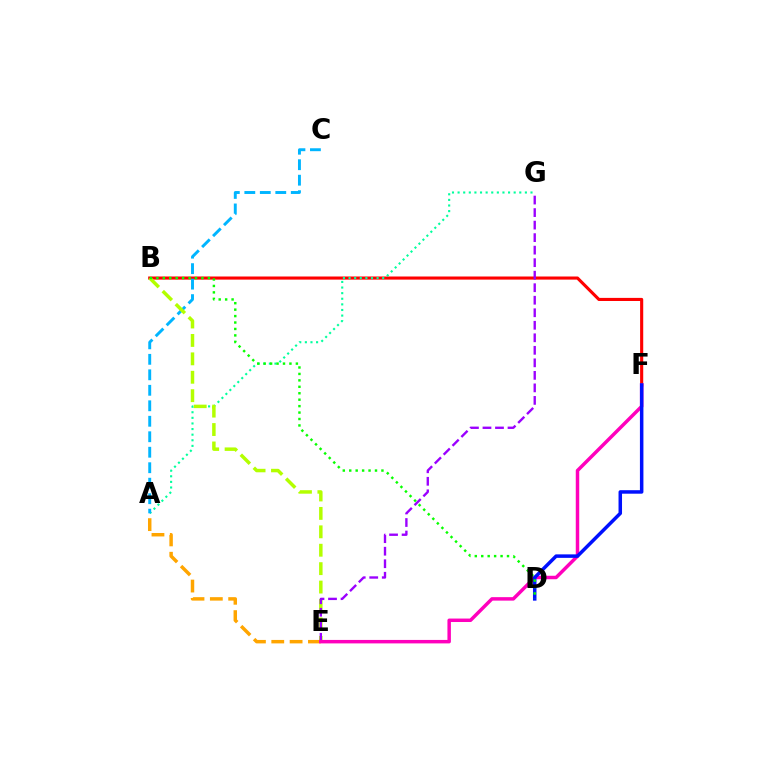{('B', 'F'): [{'color': '#ff0000', 'line_style': 'solid', 'thickness': 2.24}], ('A', 'G'): [{'color': '#00ff9d', 'line_style': 'dotted', 'thickness': 1.52}], ('A', 'E'): [{'color': '#ffa500', 'line_style': 'dashed', 'thickness': 2.49}], ('A', 'C'): [{'color': '#00b5ff', 'line_style': 'dashed', 'thickness': 2.1}], ('B', 'E'): [{'color': '#b3ff00', 'line_style': 'dashed', 'thickness': 2.5}], ('E', 'G'): [{'color': '#9b00ff', 'line_style': 'dashed', 'thickness': 1.7}], ('E', 'F'): [{'color': '#ff00bd', 'line_style': 'solid', 'thickness': 2.49}], ('D', 'F'): [{'color': '#0010ff', 'line_style': 'solid', 'thickness': 2.52}], ('B', 'D'): [{'color': '#08ff00', 'line_style': 'dotted', 'thickness': 1.75}]}